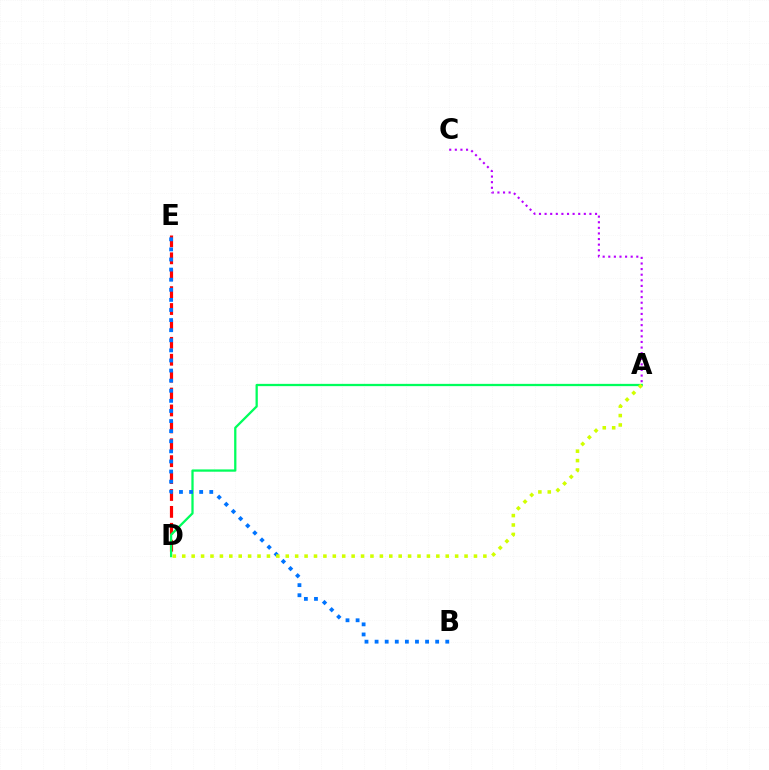{('D', 'E'): [{'color': '#ff0000', 'line_style': 'dashed', 'thickness': 2.3}], ('A', 'D'): [{'color': '#00ff5c', 'line_style': 'solid', 'thickness': 1.64}, {'color': '#d1ff00', 'line_style': 'dotted', 'thickness': 2.56}], ('B', 'E'): [{'color': '#0074ff', 'line_style': 'dotted', 'thickness': 2.74}], ('A', 'C'): [{'color': '#b900ff', 'line_style': 'dotted', 'thickness': 1.52}]}